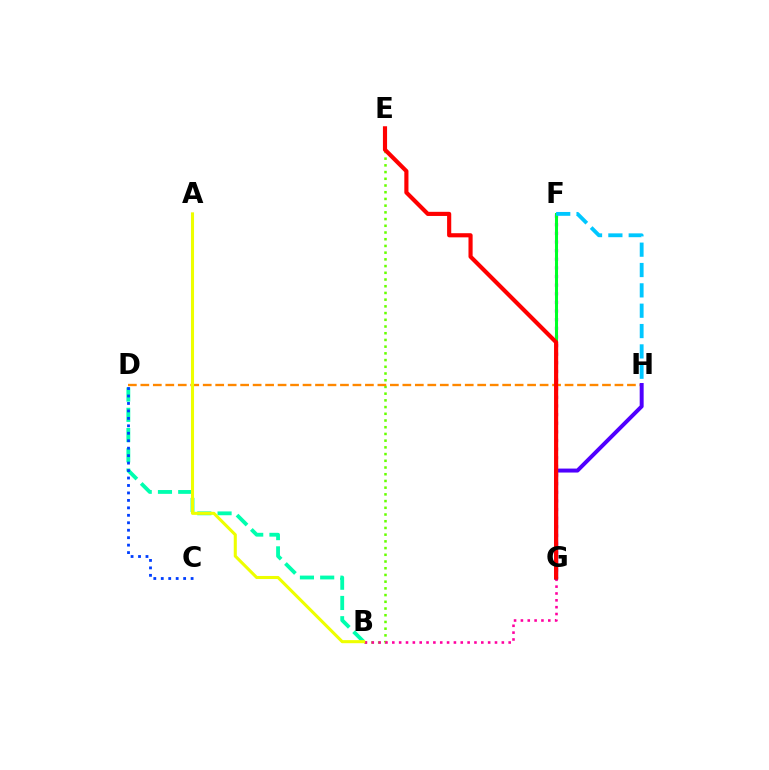{('F', 'G'): [{'color': '#d600ff', 'line_style': 'dotted', 'thickness': 2.34}, {'color': '#00ff27', 'line_style': 'solid', 'thickness': 2.19}], ('B', 'E'): [{'color': '#66ff00', 'line_style': 'dotted', 'thickness': 1.82}], ('B', 'D'): [{'color': '#00ffaf', 'line_style': 'dashed', 'thickness': 2.75}], ('C', 'D'): [{'color': '#003fff', 'line_style': 'dotted', 'thickness': 2.03}], ('D', 'H'): [{'color': '#ff8800', 'line_style': 'dashed', 'thickness': 1.69}], ('F', 'H'): [{'color': '#00c7ff', 'line_style': 'dashed', 'thickness': 2.76}], ('B', 'G'): [{'color': '#ff00a0', 'line_style': 'dotted', 'thickness': 1.86}], ('G', 'H'): [{'color': '#4f00ff', 'line_style': 'solid', 'thickness': 2.86}], ('E', 'G'): [{'color': '#ff0000', 'line_style': 'solid', 'thickness': 2.98}], ('A', 'B'): [{'color': '#eeff00', 'line_style': 'solid', 'thickness': 2.21}]}